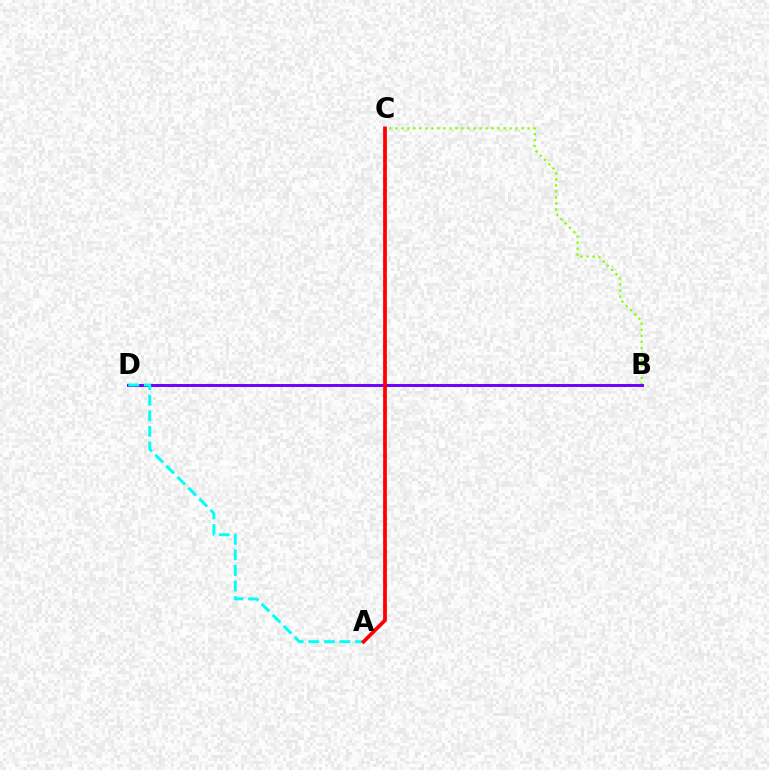{('B', 'C'): [{'color': '#84ff00', 'line_style': 'dotted', 'thickness': 1.63}], ('B', 'D'): [{'color': '#7200ff', 'line_style': 'solid', 'thickness': 2.12}], ('A', 'D'): [{'color': '#00fff6', 'line_style': 'dashed', 'thickness': 2.12}], ('A', 'C'): [{'color': '#ff0000', 'line_style': 'solid', 'thickness': 2.69}]}